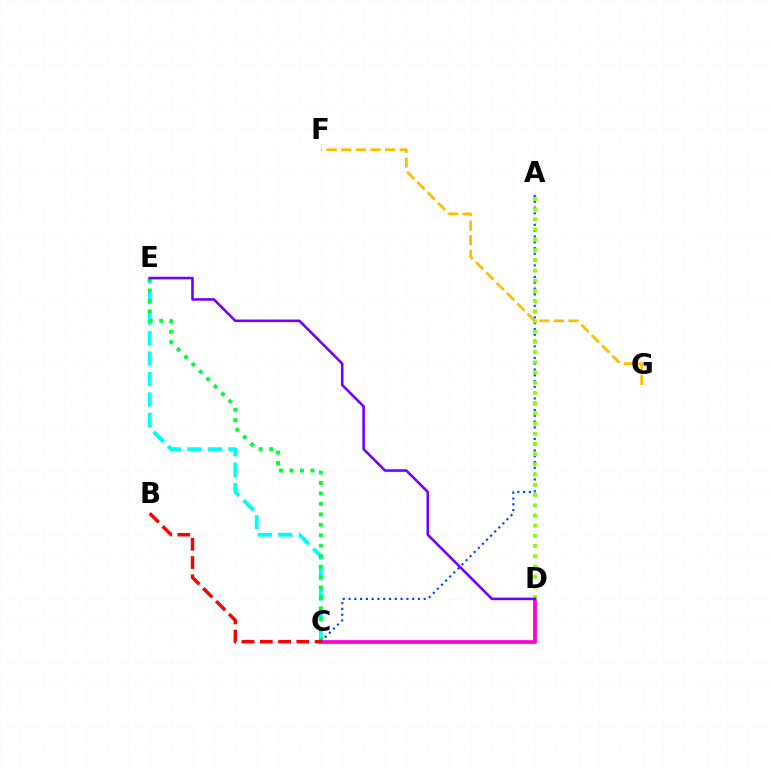{('C', 'E'): [{'color': '#00fff6', 'line_style': 'dashed', 'thickness': 2.78}, {'color': '#00ff39', 'line_style': 'dotted', 'thickness': 2.84}], ('C', 'D'): [{'color': '#ff00cf', 'line_style': 'solid', 'thickness': 2.69}], ('A', 'C'): [{'color': '#004bff', 'line_style': 'dotted', 'thickness': 1.57}], ('B', 'C'): [{'color': '#ff0000', 'line_style': 'dashed', 'thickness': 2.48}], ('A', 'D'): [{'color': '#84ff00', 'line_style': 'dotted', 'thickness': 2.77}], ('F', 'G'): [{'color': '#ffbd00', 'line_style': 'dashed', 'thickness': 1.98}], ('D', 'E'): [{'color': '#7200ff', 'line_style': 'solid', 'thickness': 1.86}]}